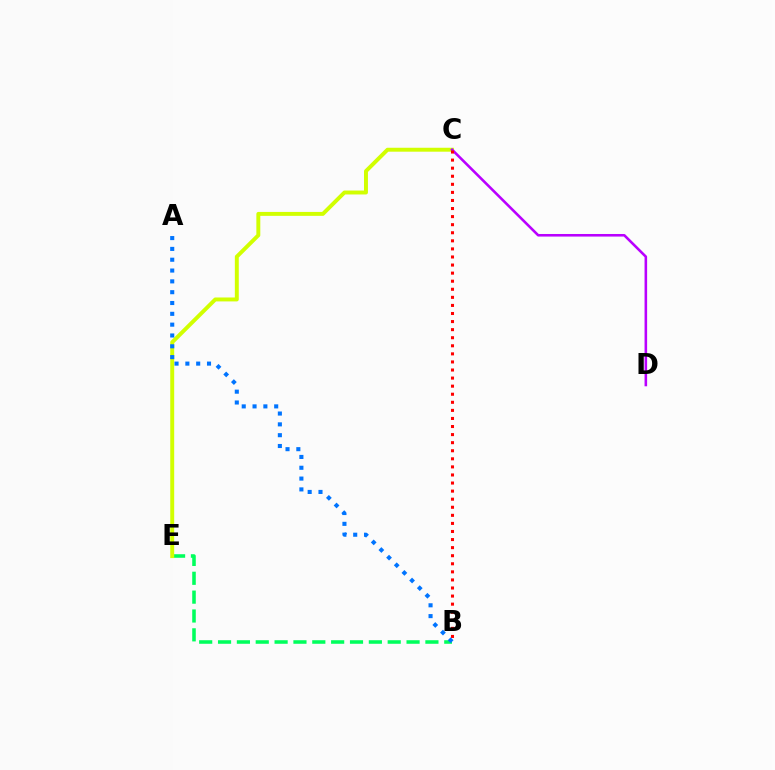{('B', 'E'): [{'color': '#00ff5c', 'line_style': 'dashed', 'thickness': 2.56}], ('C', 'E'): [{'color': '#d1ff00', 'line_style': 'solid', 'thickness': 2.83}], ('A', 'B'): [{'color': '#0074ff', 'line_style': 'dotted', 'thickness': 2.94}], ('C', 'D'): [{'color': '#b900ff', 'line_style': 'solid', 'thickness': 1.86}], ('B', 'C'): [{'color': '#ff0000', 'line_style': 'dotted', 'thickness': 2.19}]}